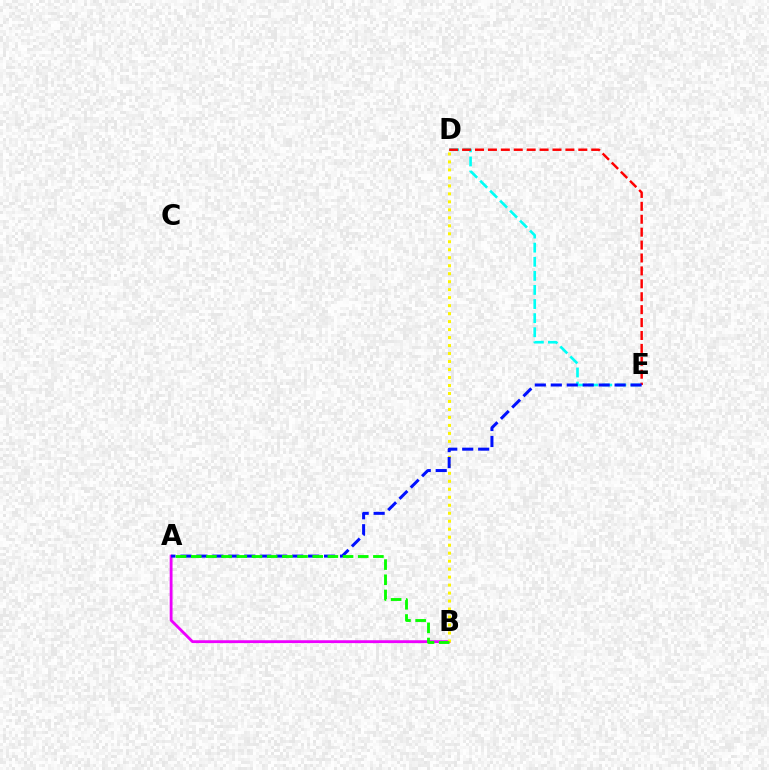{('A', 'B'): [{'color': '#ee00ff', 'line_style': 'solid', 'thickness': 2.04}, {'color': '#08ff00', 'line_style': 'dashed', 'thickness': 2.06}], ('B', 'D'): [{'color': '#fcf500', 'line_style': 'dotted', 'thickness': 2.17}], ('D', 'E'): [{'color': '#00fff6', 'line_style': 'dashed', 'thickness': 1.92}, {'color': '#ff0000', 'line_style': 'dashed', 'thickness': 1.75}], ('A', 'E'): [{'color': '#0010ff', 'line_style': 'dashed', 'thickness': 2.17}]}